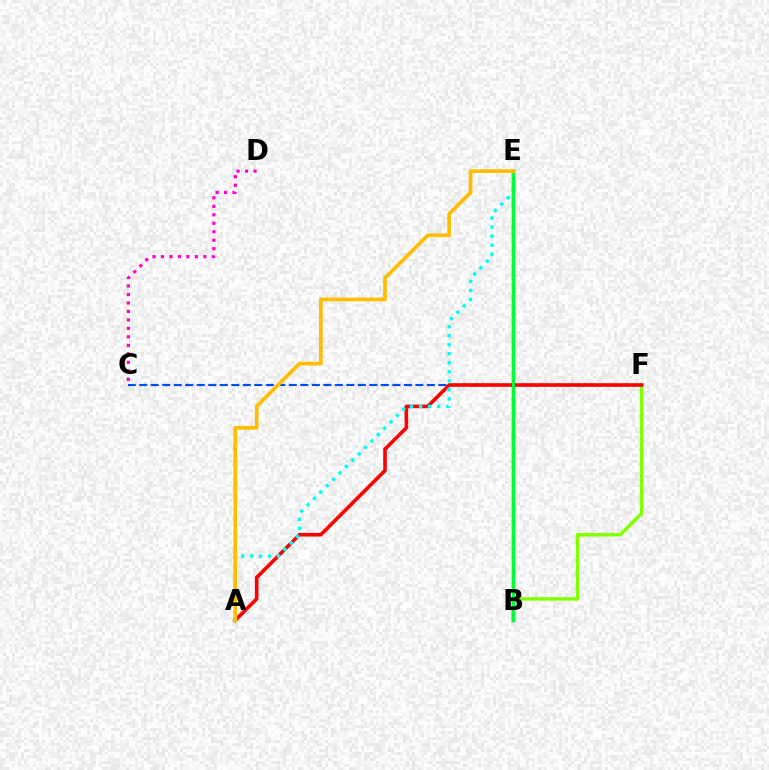{('B', 'F'): [{'color': '#84ff00', 'line_style': 'solid', 'thickness': 2.53}], ('C', 'F'): [{'color': '#004bff', 'line_style': 'dashed', 'thickness': 1.56}], ('A', 'F'): [{'color': '#ff0000', 'line_style': 'solid', 'thickness': 2.59}], ('B', 'E'): [{'color': '#7200ff', 'line_style': 'solid', 'thickness': 2.41}, {'color': '#00ff39', 'line_style': 'solid', 'thickness': 2.2}], ('A', 'E'): [{'color': '#00fff6', 'line_style': 'dotted', 'thickness': 2.45}, {'color': '#ffbd00', 'line_style': 'solid', 'thickness': 2.67}], ('C', 'D'): [{'color': '#ff00cf', 'line_style': 'dotted', 'thickness': 2.31}]}